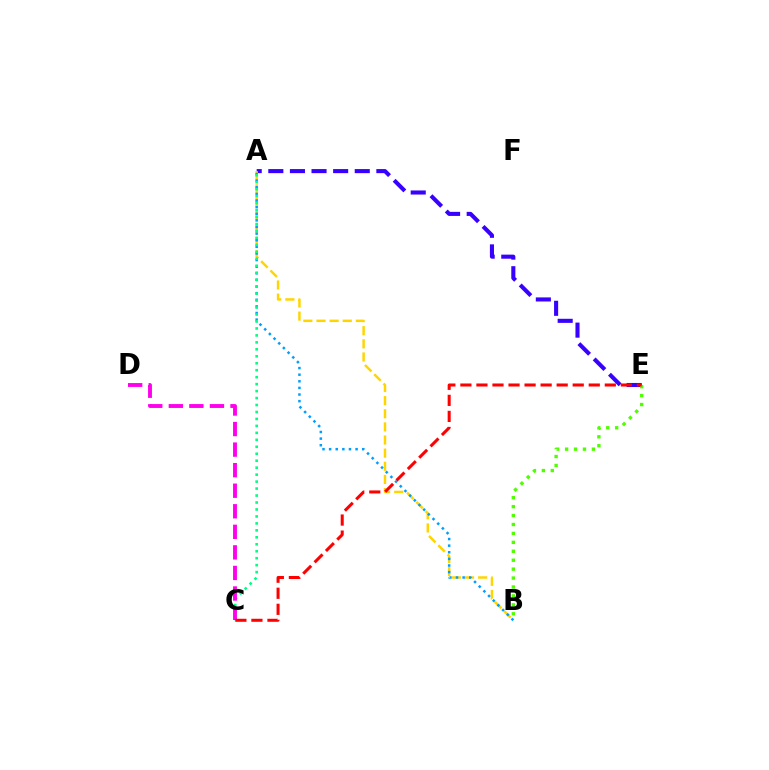{('A', 'E'): [{'color': '#3700ff', 'line_style': 'dashed', 'thickness': 2.94}], ('B', 'E'): [{'color': '#4fff00', 'line_style': 'dotted', 'thickness': 2.43}], ('A', 'B'): [{'color': '#ffd500', 'line_style': 'dashed', 'thickness': 1.78}, {'color': '#009eff', 'line_style': 'dotted', 'thickness': 1.8}], ('A', 'C'): [{'color': '#00ff86', 'line_style': 'dotted', 'thickness': 1.89}], ('C', 'D'): [{'color': '#ff00ed', 'line_style': 'dashed', 'thickness': 2.79}], ('C', 'E'): [{'color': '#ff0000', 'line_style': 'dashed', 'thickness': 2.18}]}